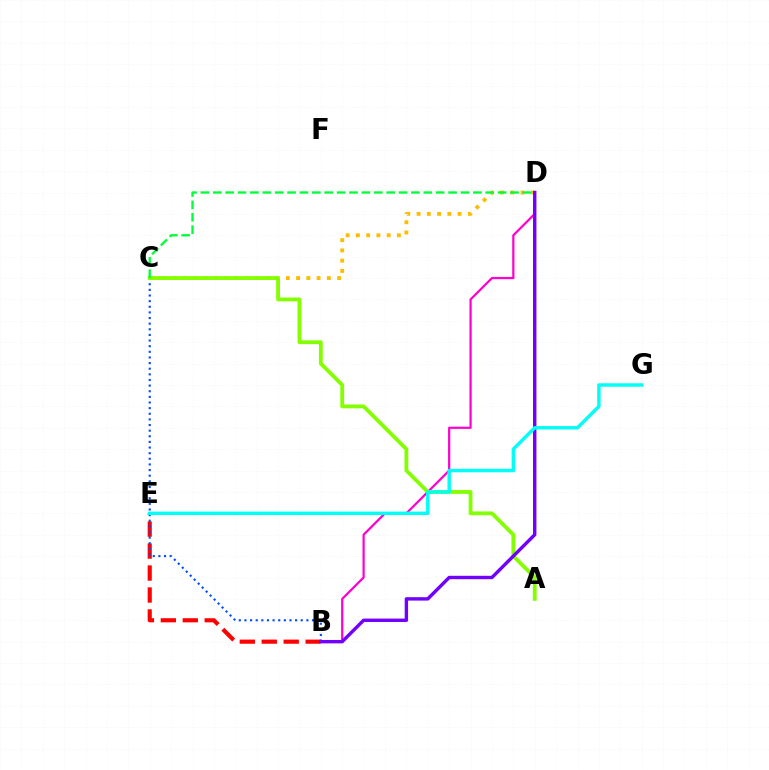{('B', 'E'): [{'color': '#ff0000', 'line_style': 'dashed', 'thickness': 2.98}], ('B', 'C'): [{'color': '#004bff', 'line_style': 'dotted', 'thickness': 1.53}], ('C', 'D'): [{'color': '#ffbd00', 'line_style': 'dotted', 'thickness': 2.79}, {'color': '#00ff39', 'line_style': 'dashed', 'thickness': 1.68}], ('B', 'D'): [{'color': '#ff00cf', 'line_style': 'solid', 'thickness': 1.6}, {'color': '#7200ff', 'line_style': 'solid', 'thickness': 2.45}], ('A', 'C'): [{'color': '#84ff00', 'line_style': 'solid', 'thickness': 2.75}], ('E', 'G'): [{'color': '#00fff6', 'line_style': 'solid', 'thickness': 2.48}]}